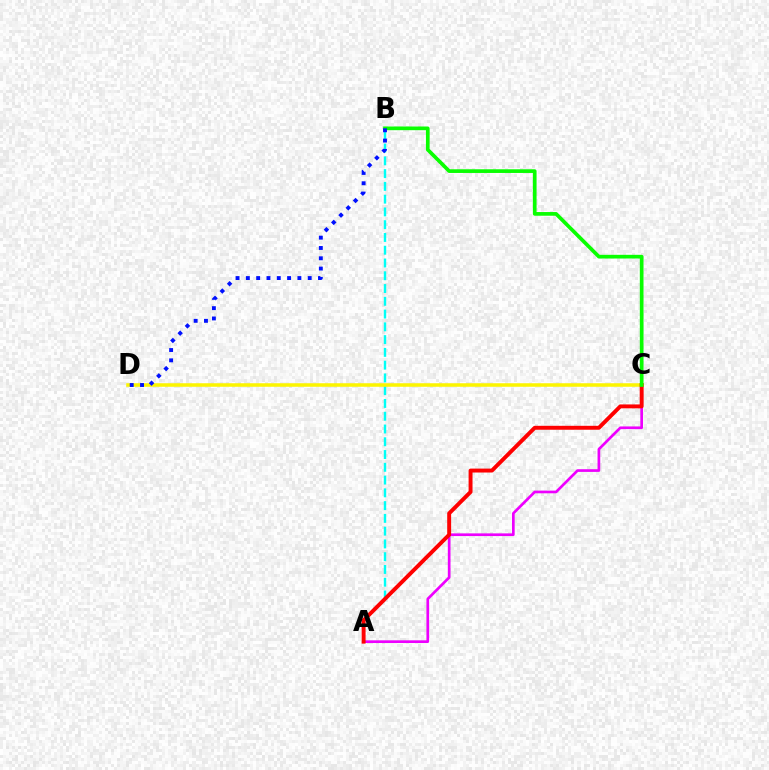{('A', 'B'): [{'color': '#00fff6', 'line_style': 'dashed', 'thickness': 1.73}], ('A', 'C'): [{'color': '#ee00ff', 'line_style': 'solid', 'thickness': 1.94}, {'color': '#ff0000', 'line_style': 'solid', 'thickness': 2.83}], ('C', 'D'): [{'color': '#fcf500', 'line_style': 'solid', 'thickness': 2.54}], ('B', 'C'): [{'color': '#08ff00', 'line_style': 'solid', 'thickness': 2.66}], ('B', 'D'): [{'color': '#0010ff', 'line_style': 'dotted', 'thickness': 2.8}]}